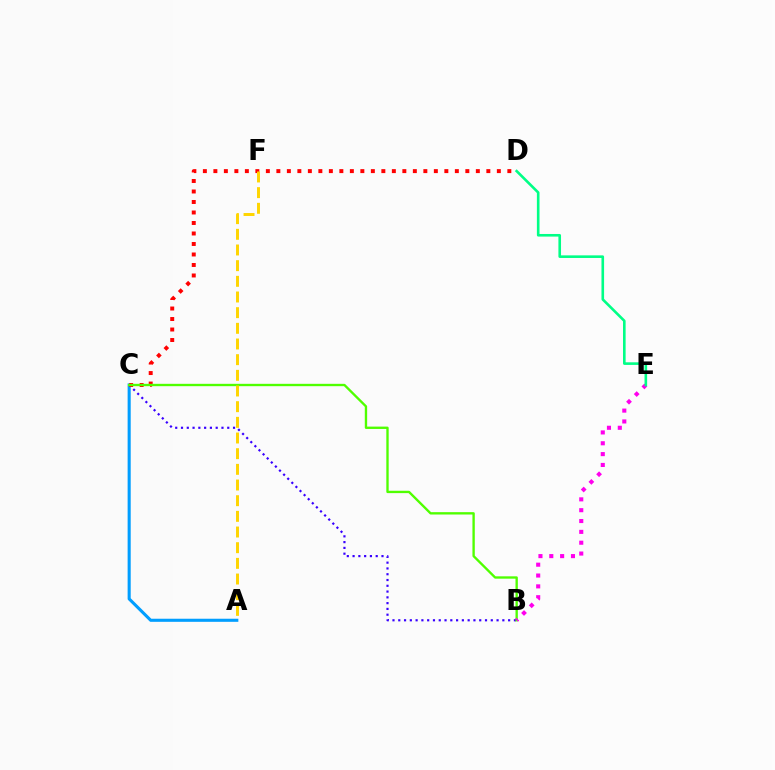{('B', 'C'): [{'color': '#3700ff', 'line_style': 'dotted', 'thickness': 1.57}, {'color': '#4fff00', 'line_style': 'solid', 'thickness': 1.7}], ('A', 'C'): [{'color': '#009eff', 'line_style': 'solid', 'thickness': 2.22}], ('C', 'D'): [{'color': '#ff0000', 'line_style': 'dotted', 'thickness': 2.85}], ('B', 'E'): [{'color': '#ff00ed', 'line_style': 'dotted', 'thickness': 2.95}], ('D', 'E'): [{'color': '#00ff86', 'line_style': 'solid', 'thickness': 1.88}], ('A', 'F'): [{'color': '#ffd500', 'line_style': 'dashed', 'thickness': 2.13}]}